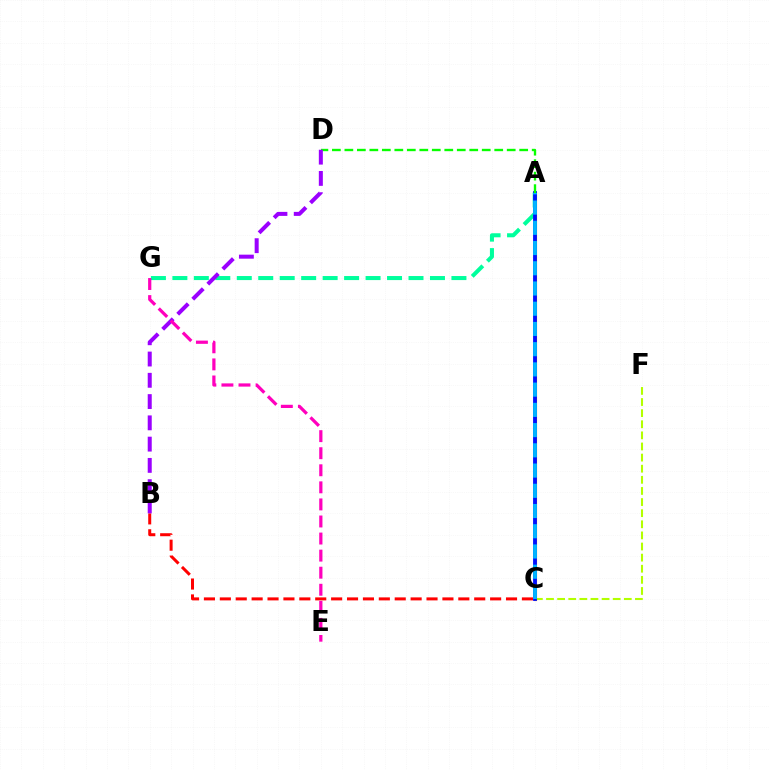{('C', 'F'): [{'color': '#b3ff00', 'line_style': 'dashed', 'thickness': 1.51}], ('A', 'C'): [{'color': '#ffa500', 'line_style': 'solid', 'thickness': 2.28}, {'color': '#0010ff', 'line_style': 'solid', 'thickness': 2.76}, {'color': '#00b5ff', 'line_style': 'dashed', 'thickness': 2.75}], ('A', 'G'): [{'color': '#00ff9d', 'line_style': 'dashed', 'thickness': 2.92}], ('B', 'C'): [{'color': '#ff0000', 'line_style': 'dashed', 'thickness': 2.16}], ('A', 'D'): [{'color': '#08ff00', 'line_style': 'dashed', 'thickness': 1.7}], ('B', 'D'): [{'color': '#9b00ff', 'line_style': 'dashed', 'thickness': 2.89}], ('E', 'G'): [{'color': '#ff00bd', 'line_style': 'dashed', 'thickness': 2.32}]}